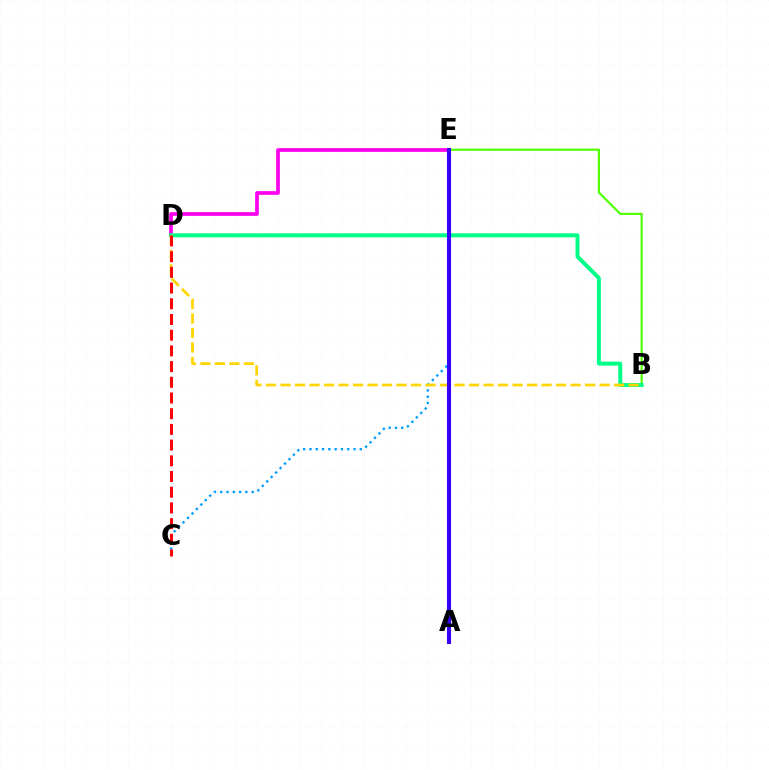{('D', 'E'): [{'color': '#ff00ed', 'line_style': 'solid', 'thickness': 2.67}], ('B', 'E'): [{'color': '#4fff00', 'line_style': 'solid', 'thickness': 1.57}], ('B', 'D'): [{'color': '#00ff86', 'line_style': 'solid', 'thickness': 2.84}, {'color': '#ffd500', 'line_style': 'dashed', 'thickness': 1.97}], ('C', 'E'): [{'color': '#009eff', 'line_style': 'dotted', 'thickness': 1.71}], ('C', 'D'): [{'color': '#ff0000', 'line_style': 'dashed', 'thickness': 2.13}], ('A', 'E'): [{'color': '#3700ff', 'line_style': 'solid', 'thickness': 2.92}]}